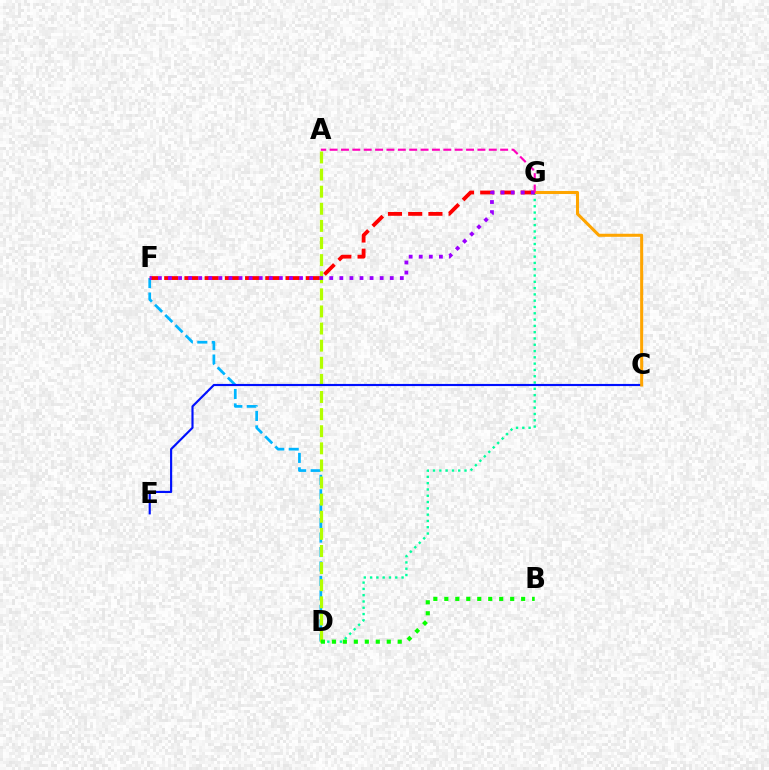{('D', 'F'): [{'color': '#00b5ff', 'line_style': 'dashed', 'thickness': 1.96}], ('A', 'D'): [{'color': '#b3ff00', 'line_style': 'dashed', 'thickness': 2.32}], ('D', 'G'): [{'color': '#00ff9d', 'line_style': 'dotted', 'thickness': 1.71}], ('C', 'E'): [{'color': '#0010ff', 'line_style': 'solid', 'thickness': 1.55}], ('C', 'G'): [{'color': '#ffa500', 'line_style': 'solid', 'thickness': 2.19}], ('F', 'G'): [{'color': '#ff0000', 'line_style': 'dashed', 'thickness': 2.75}, {'color': '#9b00ff', 'line_style': 'dotted', 'thickness': 2.74}], ('B', 'D'): [{'color': '#08ff00', 'line_style': 'dotted', 'thickness': 2.98}], ('A', 'G'): [{'color': '#ff00bd', 'line_style': 'dashed', 'thickness': 1.54}]}